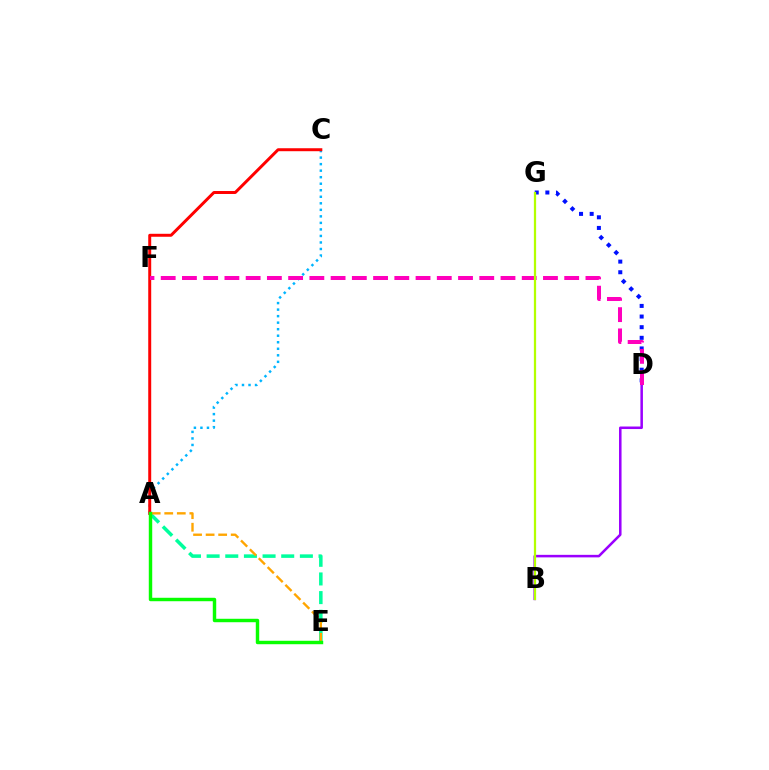{('B', 'D'): [{'color': '#9b00ff', 'line_style': 'solid', 'thickness': 1.82}], ('A', 'E'): [{'color': '#00ff9d', 'line_style': 'dashed', 'thickness': 2.53}, {'color': '#ffa500', 'line_style': 'dashed', 'thickness': 1.71}, {'color': '#08ff00', 'line_style': 'solid', 'thickness': 2.48}], ('A', 'C'): [{'color': '#00b5ff', 'line_style': 'dotted', 'thickness': 1.77}, {'color': '#ff0000', 'line_style': 'solid', 'thickness': 2.14}], ('D', 'G'): [{'color': '#0010ff', 'line_style': 'dotted', 'thickness': 2.89}], ('D', 'F'): [{'color': '#ff00bd', 'line_style': 'dashed', 'thickness': 2.88}], ('B', 'G'): [{'color': '#b3ff00', 'line_style': 'solid', 'thickness': 1.62}]}